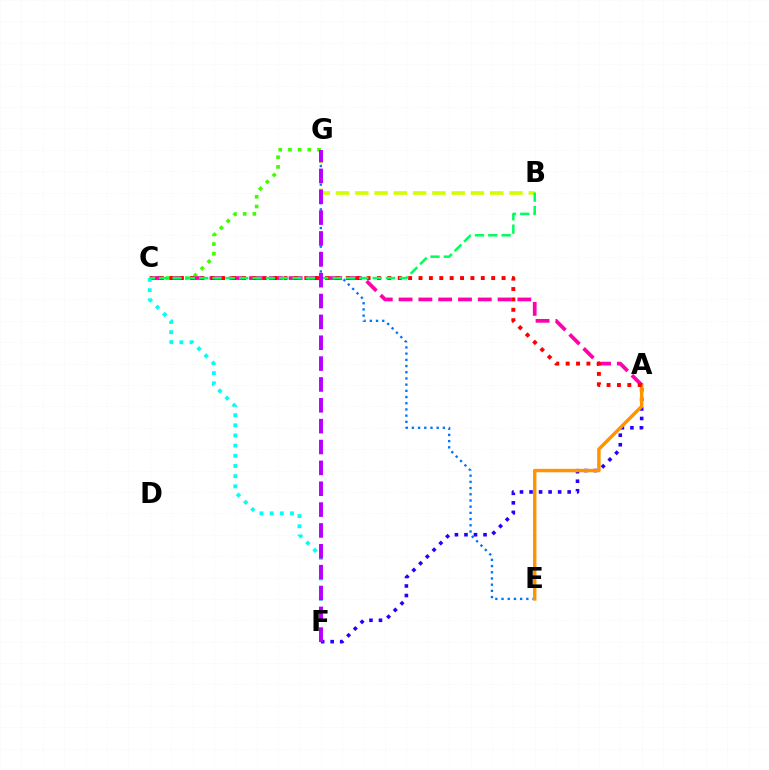{('E', 'G'): [{'color': '#0074ff', 'line_style': 'dotted', 'thickness': 1.69}], ('A', 'F'): [{'color': '#2500ff', 'line_style': 'dotted', 'thickness': 2.59}], ('C', 'G'): [{'color': '#3dff00', 'line_style': 'dotted', 'thickness': 2.63}], ('A', 'E'): [{'color': '#ff9400', 'line_style': 'solid', 'thickness': 2.48}], ('A', 'C'): [{'color': '#ff00ac', 'line_style': 'dashed', 'thickness': 2.69}, {'color': '#ff0000', 'line_style': 'dotted', 'thickness': 2.82}], ('B', 'G'): [{'color': '#d1ff00', 'line_style': 'dashed', 'thickness': 2.62}], ('C', 'F'): [{'color': '#00fff6', 'line_style': 'dotted', 'thickness': 2.76}], ('B', 'C'): [{'color': '#00ff5c', 'line_style': 'dashed', 'thickness': 1.81}], ('F', 'G'): [{'color': '#b900ff', 'line_style': 'dashed', 'thickness': 2.83}]}